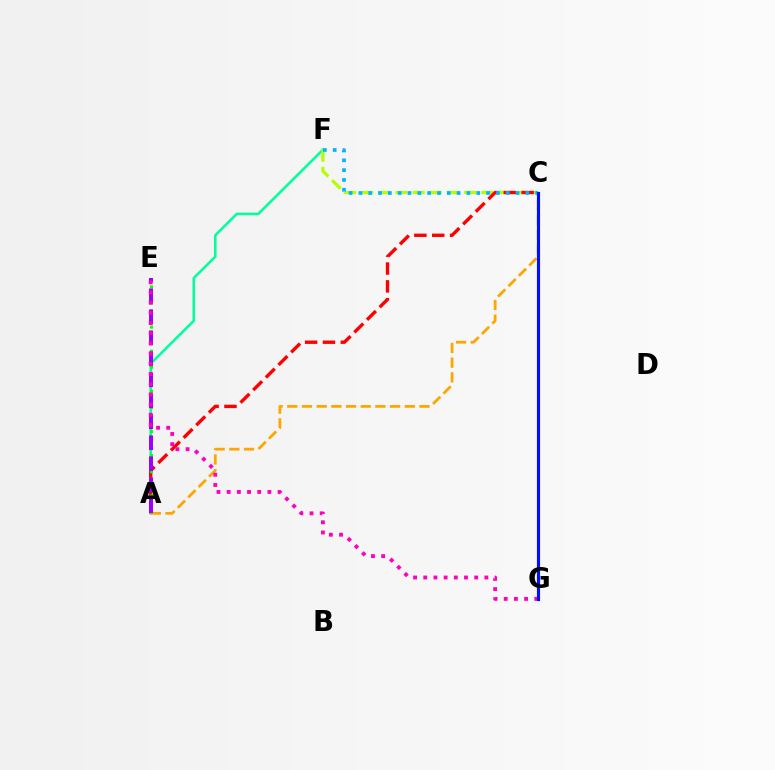{('A', 'F'): [{'color': '#00ff9d', 'line_style': 'solid', 'thickness': 1.84}], ('C', 'F'): [{'color': '#b3ff00', 'line_style': 'dashed', 'thickness': 2.33}, {'color': '#00b5ff', 'line_style': 'dotted', 'thickness': 2.67}], ('A', 'C'): [{'color': '#ff0000', 'line_style': 'dashed', 'thickness': 2.42}, {'color': '#ffa500', 'line_style': 'dashed', 'thickness': 2.0}], ('A', 'E'): [{'color': '#08ff00', 'line_style': 'dotted', 'thickness': 2.18}, {'color': '#9b00ff', 'line_style': 'dashed', 'thickness': 2.85}], ('E', 'G'): [{'color': '#ff00bd', 'line_style': 'dotted', 'thickness': 2.77}], ('C', 'G'): [{'color': '#0010ff', 'line_style': 'solid', 'thickness': 2.26}]}